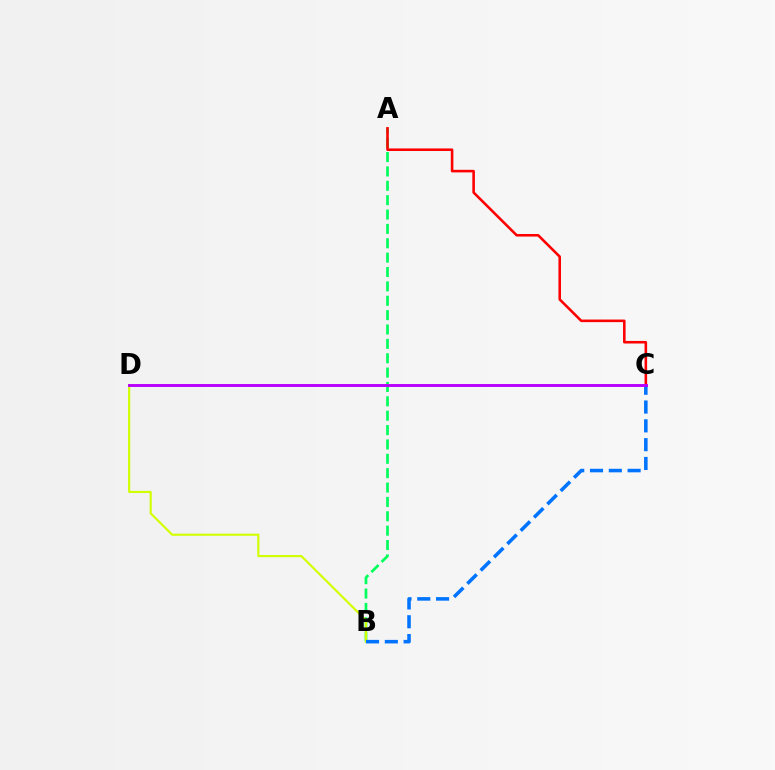{('A', 'B'): [{'color': '#00ff5c', 'line_style': 'dashed', 'thickness': 1.95}], ('A', 'C'): [{'color': '#ff0000', 'line_style': 'solid', 'thickness': 1.85}], ('B', 'D'): [{'color': '#d1ff00', 'line_style': 'solid', 'thickness': 1.55}], ('B', 'C'): [{'color': '#0074ff', 'line_style': 'dashed', 'thickness': 2.55}], ('C', 'D'): [{'color': '#b900ff', 'line_style': 'solid', 'thickness': 2.1}]}